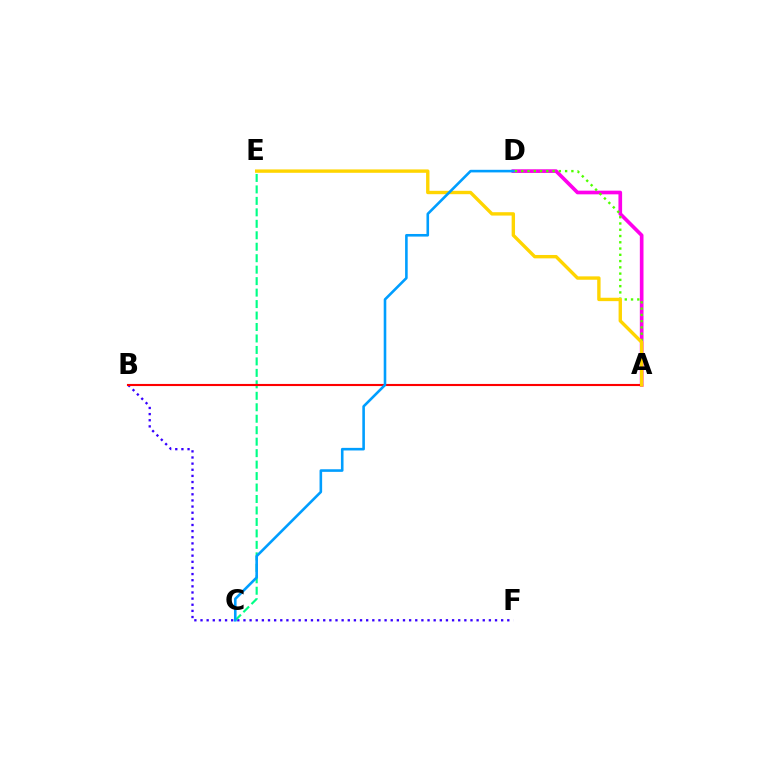{('B', 'F'): [{'color': '#3700ff', 'line_style': 'dotted', 'thickness': 1.67}], ('A', 'D'): [{'color': '#ff00ed', 'line_style': 'solid', 'thickness': 2.64}, {'color': '#4fff00', 'line_style': 'dotted', 'thickness': 1.7}], ('C', 'E'): [{'color': '#00ff86', 'line_style': 'dashed', 'thickness': 1.56}], ('A', 'B'): [{'color': '#ff0000', 'line_style': 'solid', 'thickness': 1.52}], ('A', 'E'): [{'color': '#ffd500', 'line_style': 'solid', 'thickness': 2.44}], ('C', 'D'): [{'color': '#009eff', 'line_style': 'solid', 'thickness': 1.87}]}